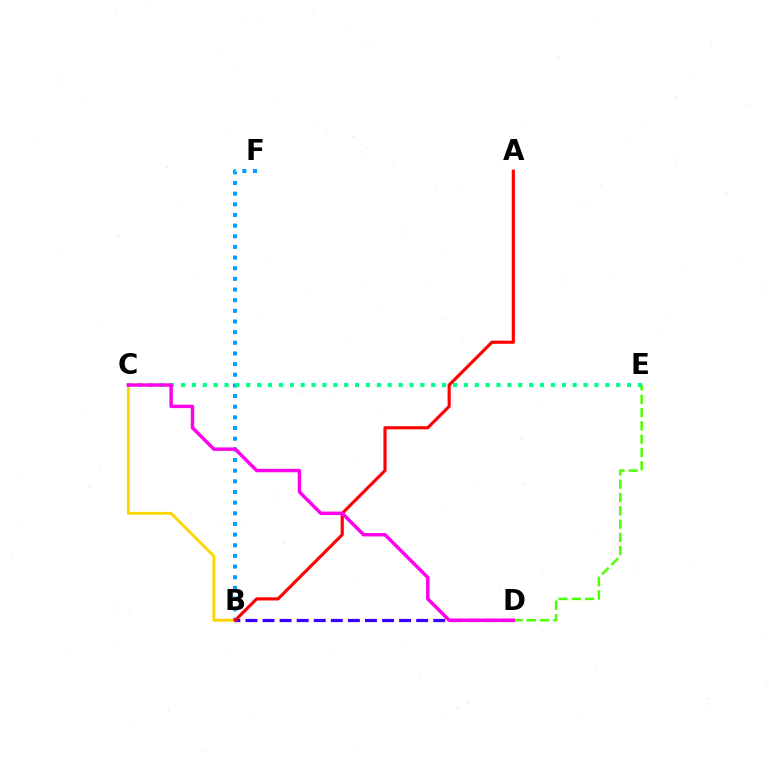{('B', 'C'): [{'color': '#ffd500', 'line_style': 'solid', 'thickness': 2.08}], ('B', 'F'): [{'color': '#009eff', 'line_style': 'dotted', 'thickness': 2.89}], ('B', 'D'): [{'color': '#3700ff', 'line_style': 'dashed', 'thickness': 2.32}], ('D', 'E'): [{'color': '#4fff00', 'line_style': 'dashed', 'thickness': 1.8}], ('C', 'E'): [{'color': '#00ff86', 'line_style': 'dotted', 'thickness': 2.96}], ('A', 'B'): [{'color': '#ff0000', 'line_style': 'solid', 'thickness': 2.26}], ('C', 'D'): [{'color': '#ff00ed', 'line_style': 'solid', 'thickness': 2.48}]}